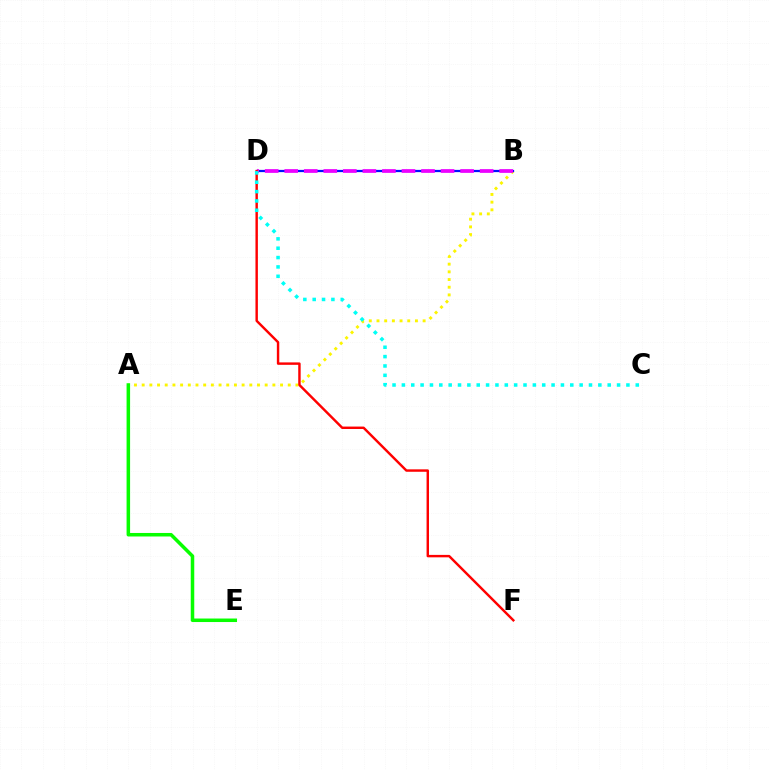{('A', 'B'): [{'color': '#fcf500', 'line_style': 'dotted', 'thickness': 2.09}], ('A', 'E'): [{'color': '#08ff00', 'line_style': 'solid', 'thickness': 2.53}], ('B', 'D'): [{'color': '#0010ff', 'line_style': 'solid', 'thickness': 1.61}, {'color': '#ee00ff', 'line_style': 'dashed', 'thickness': 2.65}], ('D', 'F'): [{'color': '#ff0000', 'line_style': 'solid', 'thickness': 1.75}], ('C', 'D'): [{'color': '#00fff6', 'line_style': 'dotted', 'thickness': 2.54}]}